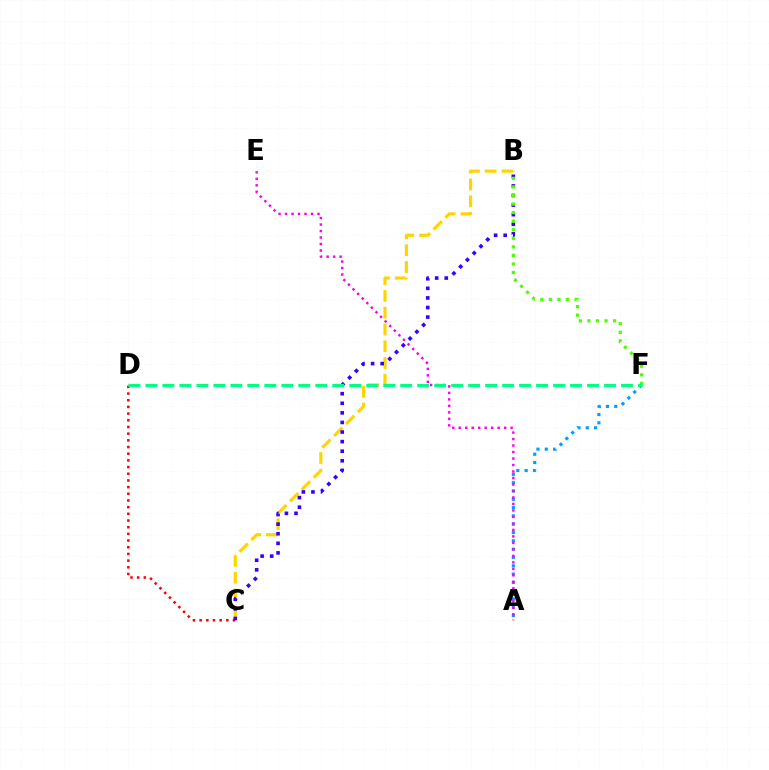{('A', 'F'): [{'color': '#009eff', 'line_style': 'dotted', 'thickness': 2.26}], ('C', 'D'): [{'color': '#ff0000', 'line_style': 'dotted', 'thickness': 1.82}], ('B', 'C'): [{'color': '#ffd500', 'line_style': 'dashed', 'thickness': 2.28}, {'color': '#3700ff', 'line_style': 'dotted', 'thickness': 2.6}], ('A', 'E'): [{'color': '#ff00ed', 'line_style': 'dotted', 'thickness': 1.76}], ('B', 'F'): [{'color': '#4fff00', 'line_style': 'dotted', 'thickness': 2.33}], ('D', 'F'): [{'color': '#00ff86', 'line_style': 'dashed', 'thickness': 2.31}]}